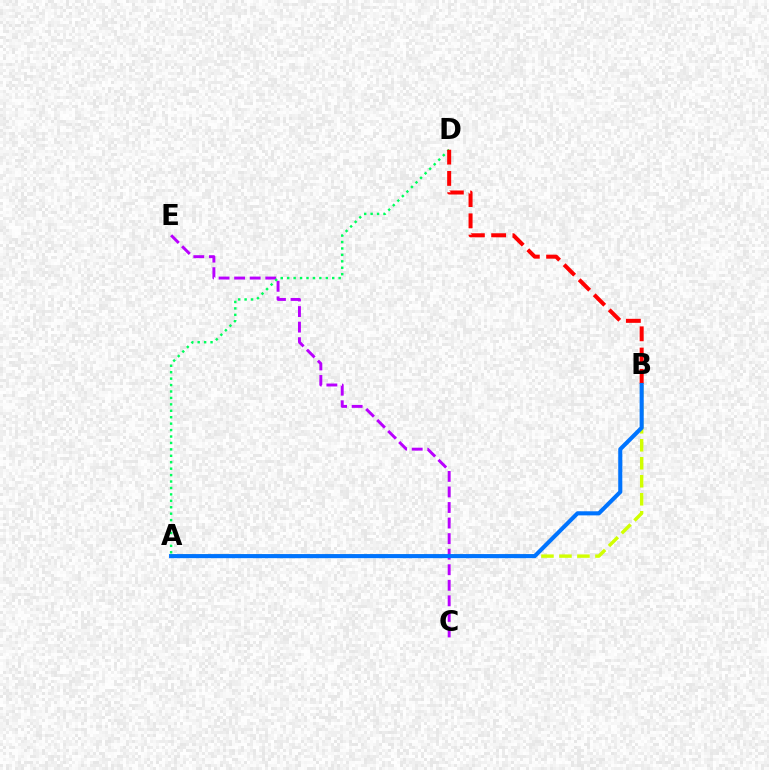{('C', 'E'): [{'color': '#b900ff', 'line_style': 'dashed', 'thickness': 2.11}], ('A', 'B'): [{'color': '#d1ff00', 'line_style': 'dashed', 'thickness': 2.45}, {'color': '#0074ff', 'line_style': 'solid', 'thickness': 2.94}], ('A', 'D'): [{'color': '#00ff5c', 'line_style': 'dotted', 'thickness': 1.75}], ('B', 'D'): [{'color': '#ff0000', 'line_style': 'dashed', 'thickness': 2.89}]}